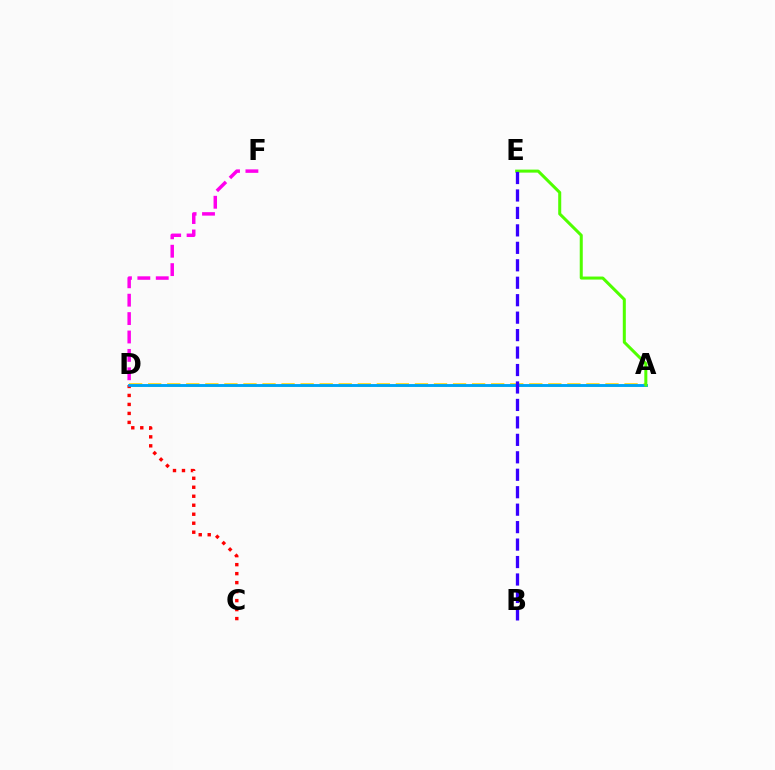{('A', 'D'): [{'color': '#ffd500', 'line_style': 'dashed', 'thickness': 2.59}, {'color': '#00ff86', 'line_style': 'solid', 'thickness': 1.83}, {'color': '#009eff', 'line_style': 'solid', 'thickness': 1.94}], ('C', 'D'): [{'color': '#ff0000', 'line_style': 'dotted', 'thickness': 2.44}], ('D', 'F'): [{'color': '#ff00ed', 'line_style': 'dashed', 'thickness': 2.5}], ('A', 'E'): [{'color': '#4fff00', 'line_style': 'solid', 'thickness': 2.17}], ('B', 'E'): [{'color': '#3700ff', 'line_style': 'dashed', 'thickness': 2.37}]}